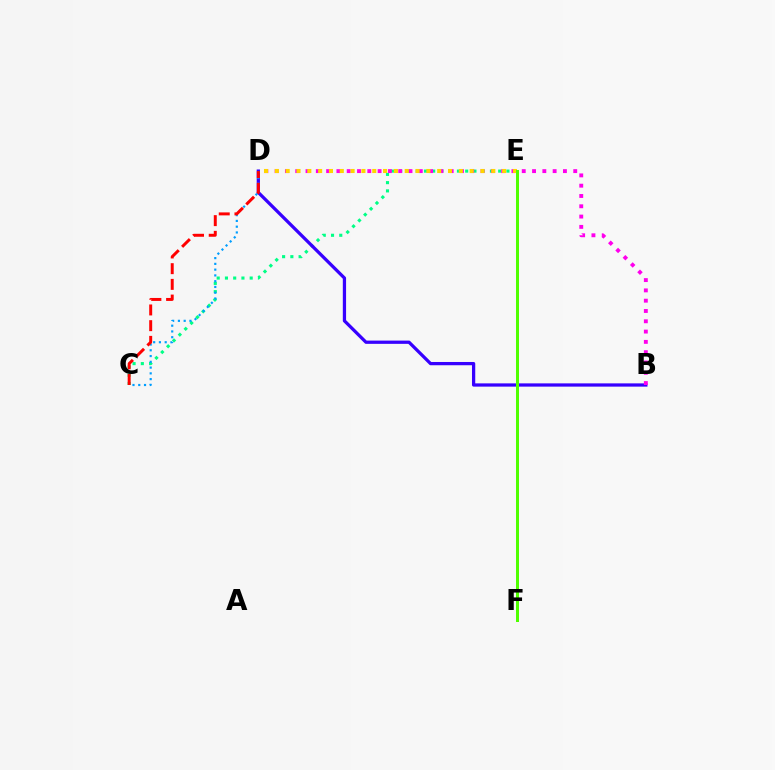{('C', 'E'): [{'color': '#00ff86', 'line_style': 'dotted', 'thickness': 2.24}], ('B', 'D'): [{'color': '#3700ff', 'line_style': 'solid', 'thickness': 2.35}, {'color': '#ff00ed', 'line_style': 'dotted', 'thickness': 2.8}], ('C', 'D'): [{'color': '#009eff', 'line_style': 'dotted', 'thickness': 1.57}, {'color': '#ff0000', 'line_style': 'dashed', 'thickness': 2.13}], ('D', 'E'): [{'color': '#ffd500', 'line_style': 'dotted', 'thickness': 2.94}], ('E', 'F'): [{'color': '#4fff00', 'line_style': 'solid', 'thickness': 2.16}]}